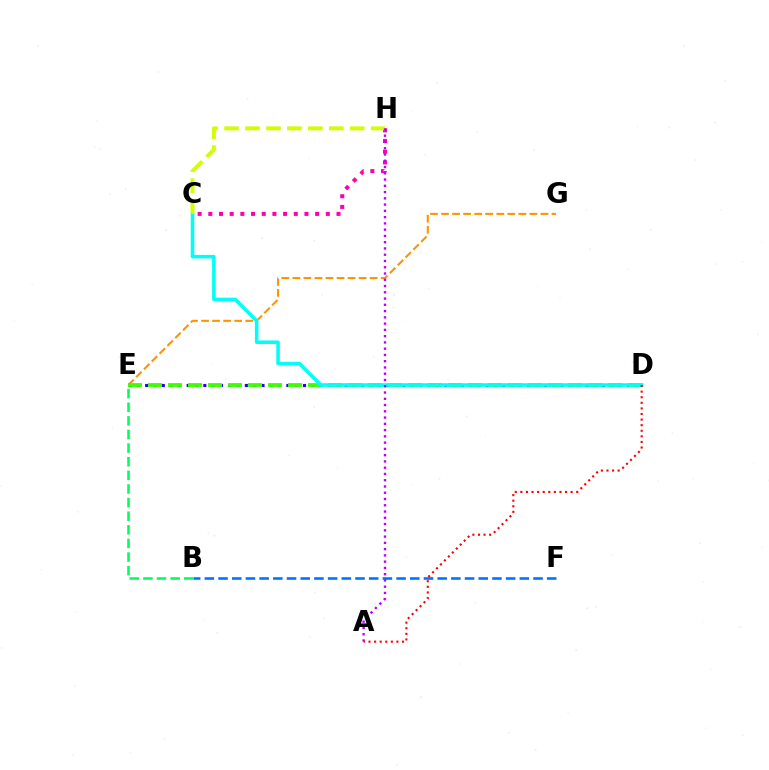{('E', 'G'): [{'color': '#ff9400', 'line_style': 'dashed', 'thickness': 1.5}], ('D', 'E'): [{'color': '#2500ff', 'line_style': 'dotted', 'thickness': 2.26}, {'color': '#3dff00', 'line_style': 'dashed', 'thickness': 2.72}], ('C', 'D'): [{'color': '#00fff6', 'line_style': 'solid', 'thickness': 2.56}], ('C', 'H'): [{'color': '#ff00ac', 'line_style': 'dotted', 'thickness': 2.9}, {'color': '#d1ff00', 'line_style': 'dashed', 'thickness': 2.85}], ('B', 'F'): [{'color': '#0074ff', 'line_style': 'dashed', 'thickness': 1.86}], ('A', 'H'): [{'color': '#b900ff', 'line_style': 'dotted', 'thickness': 1.7}], ('B', 'E'): [{'color': '#00ff5c', 'line_style': 'dashed', 'thickness': 1.85}], ('A', 'D'): [{'color': '#ff0000', 'line_style': 'dotted', 'thickness': 1.52}]}